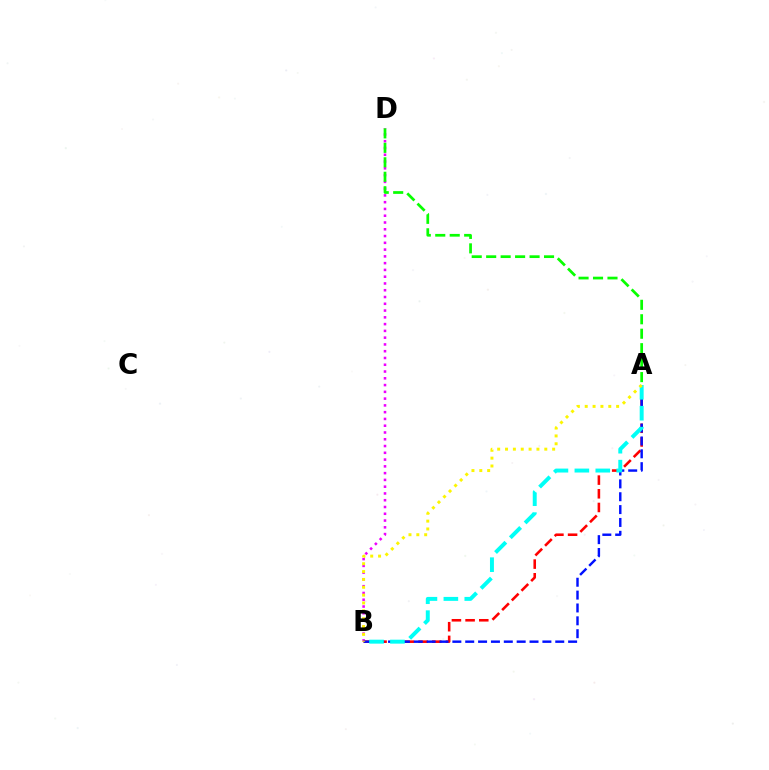{('B', 'D'): [{'color': '#ee00ff', 'line_style': 'dotted', 'thickness': 1.84}], ('A', 'B'): [{'color': '#ff0000', 'line_style': 'dashed', 'thickness': 1.86}, {'color': '#0010ff', 'line_style': 'dashed', 'thickness': 1.75}, {'color': '#00fff6', 'line_style': 'dashed', 'thickness': 2.84}, {'color': '#fcf500', 'line_style': 'dotted', 'thickness': 2.13}], ('A', 'D'): [{'color': '#08ff00', 'line_style': 'dashed', 'thickness': 1.96}]}